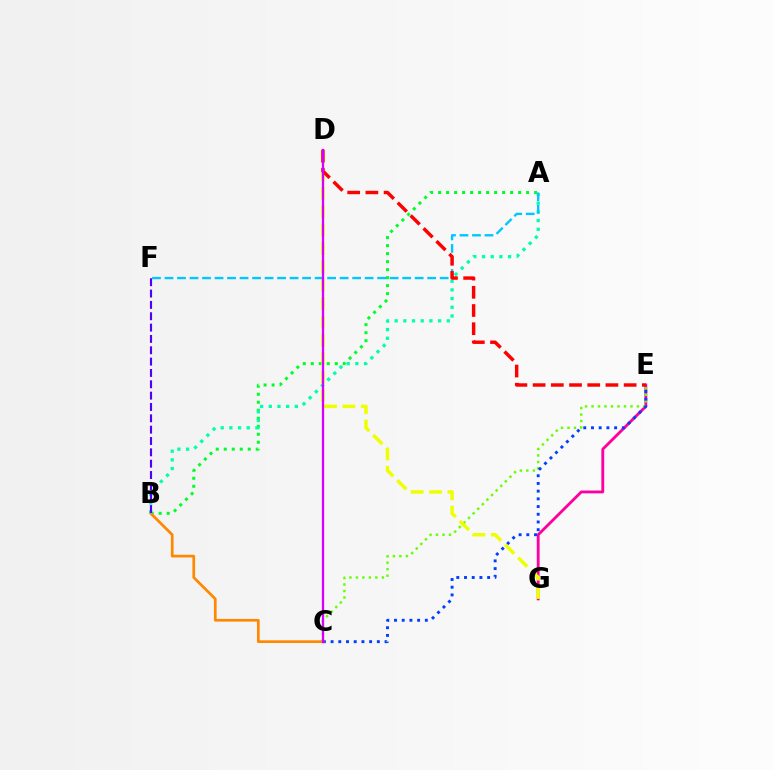{('E', 'G'): [{'color': '#ff00a0', 'line_style': 'solid', 'thickness': 2.05}], ('C', 'E'): [{'color': '#66ff00', 'line_style': 'dotted', 'thickness': 1.76}, {'color': '#003fff', 'line_style': 'dotted', 'thickness': 2.09}], ('A', 'B'): [{'color': '#00ff27', 'line_style': 'dotted', 'thickness': 2.17}, {'color': '#00ffaf', 'line_style': 'dotted', 'thickness': 2.36}], ('B', 'C'): [{'color': '#ff8800', 'line_style': 'solid', 'thickness': 1.95}], ('A', 'F'): [{'color': '#00c7ff', 'line_style': 'dashed', 'thickness': 1.7}], ('B', 'F'): [{'color': '#4f00ff', 'line_style': 'dashed', 'thickness': 1.54}], ('D', 'G'): [{'color': '#eeff00', 'line_style': 'dashed', 'thickness': 2.5}], ('D', 'E'): [{'color': '#ff0000', 'line_style': 'dashed', 'thickness': 2.47}], ('C', 'D'): [{'color': '#d600ff', 'line_style': 'solid', 'thickness': 1.65}]}